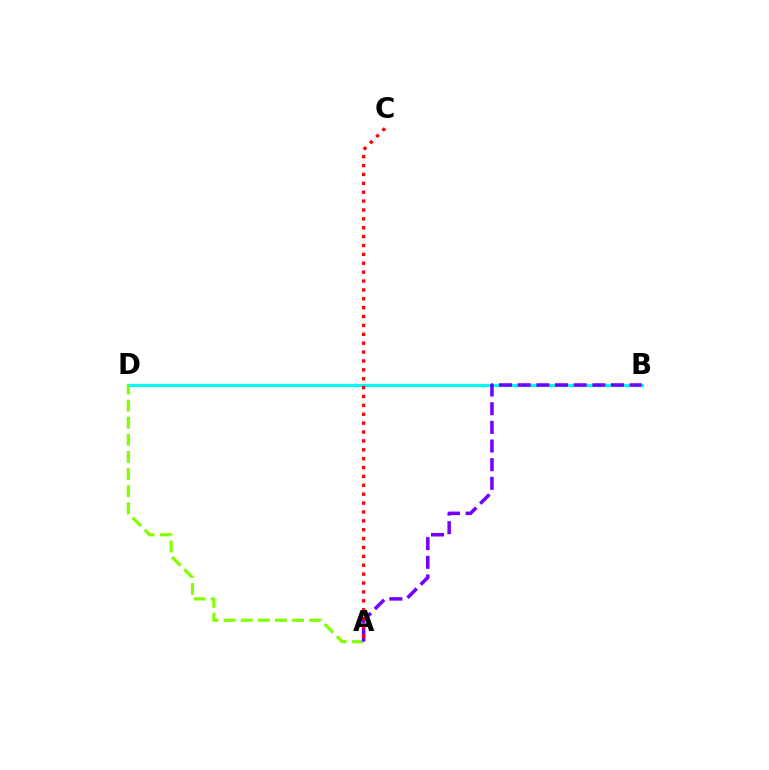{('B', 'D'): [{'color': '#00fff6', 'line_style': 'solid', 'thickness': 2.3}], ('A', 'D'): [{'color': '#84ff00', 'line_style': 'dashed', 'thickness': 2.32}], ('A', 'B'): [{'color': '#7200ff', 'line_style': 'dashed', 'thickness': 2.53}], ('A', 'C'): [{'color': '#ff0000', 'line_style': 'dotted', 'thickness': 2.41}]}